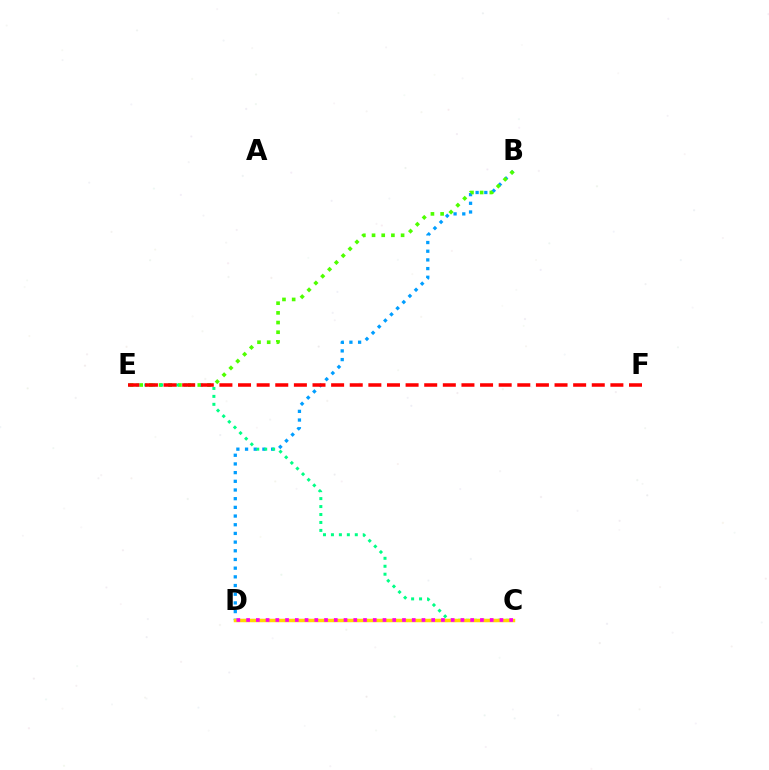{('B', 'D'): [{'color': '#009eff', 'line_style': 'dotted', 'thickness': 2.36}], ('B', 'E'): [{'color': '#4fff00', 'line_style': 'dotted', 'thickness': 2.63}], ('C', 'E'): [{'color': '#00ff86', 'line_style': 'dotted', 'thickness': 2.16}], ('C', 'D'): [{'color': '#3700ff', 'line_style': 'dotted', 'thickness': 2.19}, {'color': '#ffd500', 'line_style': 'solid', 'thickness': 2.51}, {'color': '#ff00ed', 'line_style': 'dotted', 'thickness': 2.65}], ('E', 'F'): [{'color': '#ff0000', 'line_style': 'dashed', 'thickness': 2.53}]}